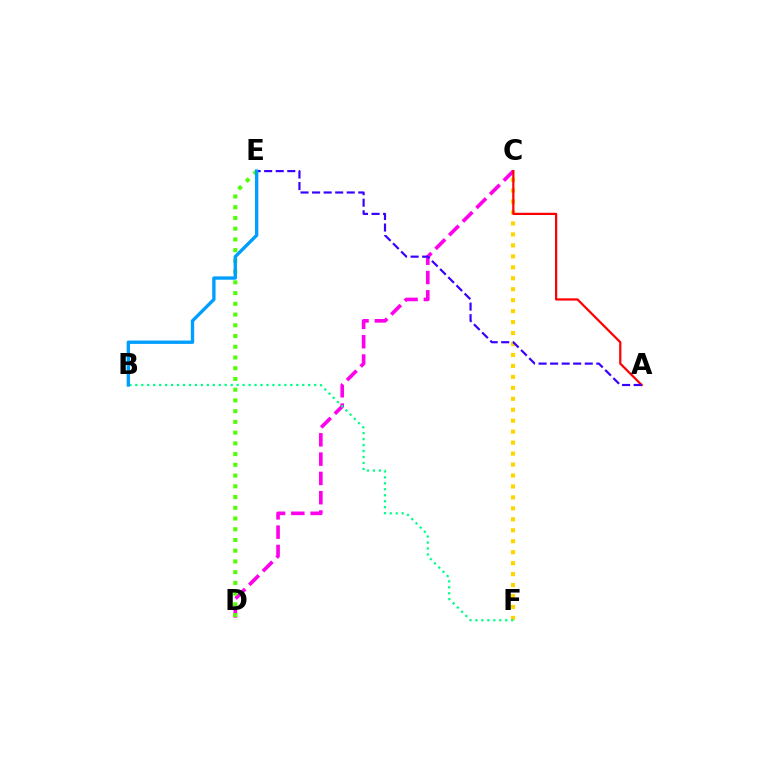{('C', 'F'): [{'color': '#ffd500', 'line_style': 'dotted', 'thickness': 2.98}], ('C', 'D'): [{'color': '#ff00ed', 'line_style': 'dashed', 'thickness': 2.62}], ('A', 'C'): [{'color': '#ff0000', 'line_style': 'solid', 'thickness': 1.61}], ('D', 'E'): [{'color': '#4fff00', 'line_style': 'dotted', 'thickness': 2.92}], ('A', 'E'): [{'color': '#3700ff', 'line_style': 'dashed', 'thickness': 1.57}], ('B', 'F'): [{'color': '#00ff86', 'line_style': 'dotted', 'thickness': 1.62}], ('B', 'E'): [{'color': '#009eff', 'line_style': 'solid', 'thickness': 2.41}]}